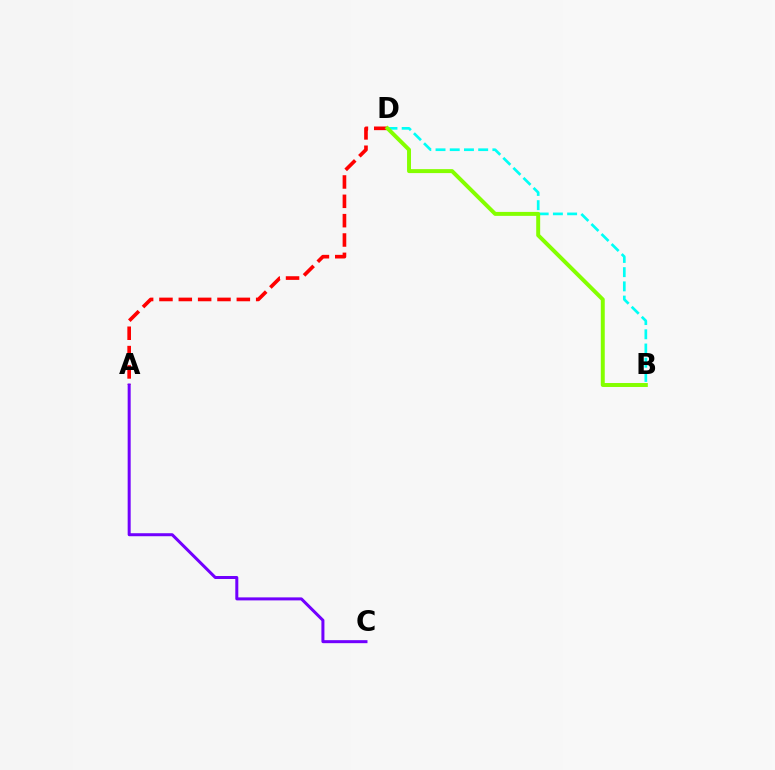{('A', 'D'): [{'color': '#ff0000', 'line_style': 'dashed', 'thickness': 2.63}], ('B', 'D'): [{'color': '#00fff6', 'line_style': 'dashed', 'thickness': 1.93}, {'color': '#84ff00', 'line_style': 'solid', 'thickness': 2.85}], ('A', 'C'): [{'color': '#7200ff', 'line_style': 'solid', 'thickness': 2.17}]}